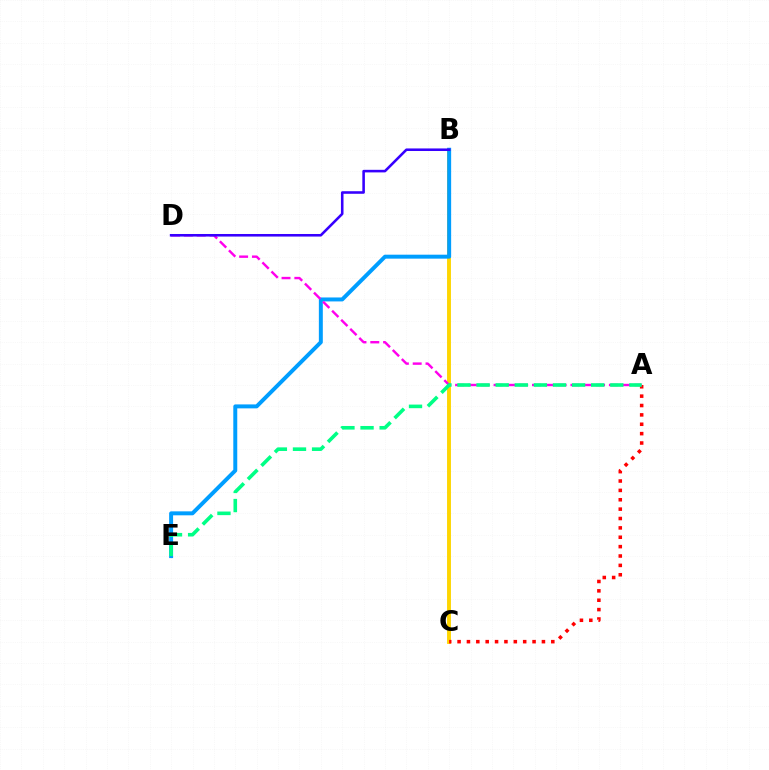{('B', 'C'): [{'color': '#4fff00', 'line_style': 'solid', 'thickness': 1.73}, {'color': '#ffd500', 'line_style': 'solid', 'thickness': 2.78}], ('B', 'E'): [{'color': '#009eff', 'line_style': 'solid', 'thickness': 2.85}], ('A', 'C'): [{'color': '#ff0000', 'line_style': 'dotted', 'thickness': 2.55}], ('A', 'D'): [{'color': '#ff00ed', 'line_style': 'dashed', 'thickness': 1.74}], ('B', 'D'): [{'color': '#3700ff', 'line_style': 'solid', 'thickness': 1.85}], ('A', 'E'): [{'color': '#00ff86', 'line_style': 'dashed', 'thickness': 2.6}]}